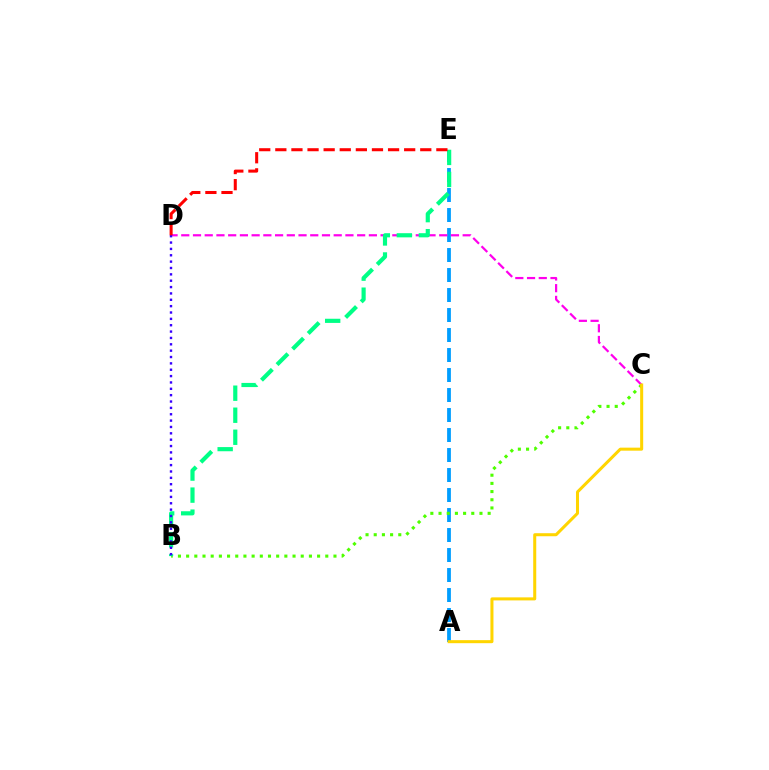{('A', 'E'): [{'color': '#009eff', 'line_style': 'dashed', 'thickness': 2.72}], ('C', 'D'): [{'color': '#ff00ed', 'line_style': 'dashed', 'thickness': 1.59}], ('B', 'C'): [{'color': '#4fff00', 'line_style': 'dotted', 'thickness': 2.22}], ('B', 'E'): [{'color': '#00ff86', 'line_style': 'dashed', 'thickness': 2.99}], ('B', 'D'): [{'color': '#3700ff', 'line_style': 'dotted', 'thickness': 1.73}], ('D', 'E'): [{'color': '#ff0000', 'line_style': 'dashed', 'thickness': 2.19}], ('A', 'C'): [{'color': '#ffd500', 'line_style': 'solid', 'thickness': 2.18}]}